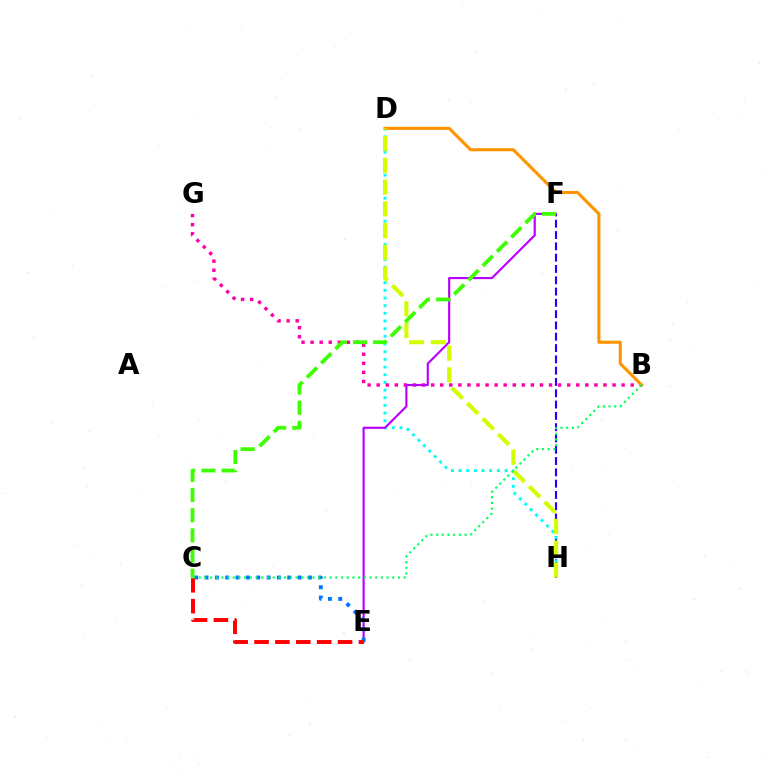{('F', 'H'): [{'color': '#2500ff', 'line_style': 'dashed', 'thickness': 1.54}], ('D', 'H'): [{'color': '#00fff6', 'line_style': 'dotted', 'thickness': 2.09}, {'color': '#d1ff00', 'line_style': 'dashed', 'thickness': 2.96}], ('B', 'G'): [{'color': '#ff00ac', 'line_style': 'dotted', 'thickness': 2.46}], ('E', 'F'): [{'color': '#b900ff', 'line_style': 'solid', 'thickness': 1.55}], ('C', 'E'): [{'color': '#0074ff', 'line_style': 'dotted', 'thickness': 2.81}, {'color': '#ff0000', 'line_style': 'dashed', 'thickness': 2.84}], ('B', 'D'): [{'color': '#ff9400', 'line_style': 'solid', 'thickness': 2.23}], ('C', 'F'): [{'color': '#3dff00', 'line_style': 'dashed', 'thickness': 2.74}], ('B', 'C'): [{'color': '#00ff5c', 'line_style': 'dotted', 'thickness': 1.55}]}